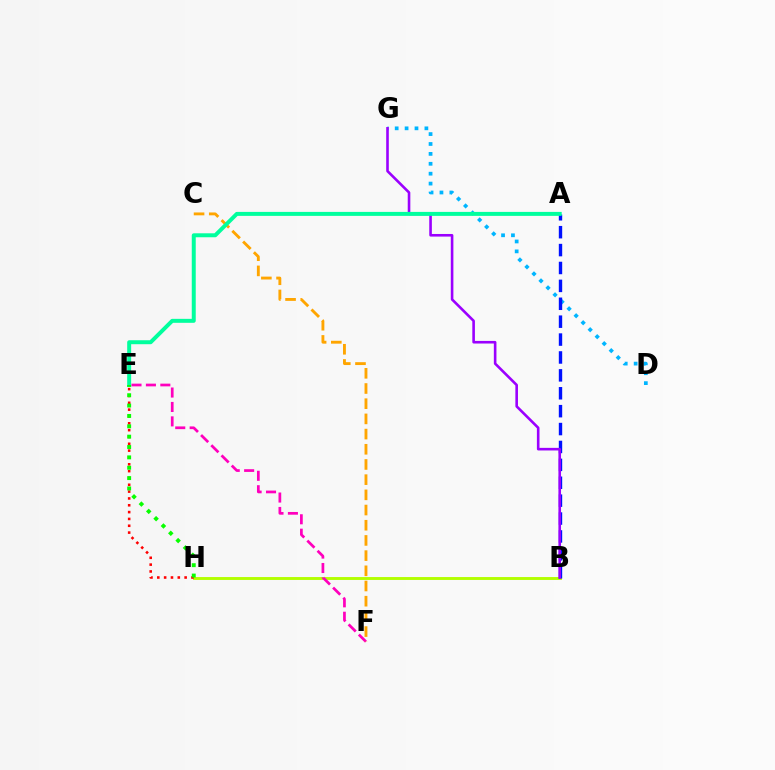{('D', 'G'): [{'color': '#00b5ff', 'line_style': 'dotted', 'thickness': 2.69}], ('B', 'H'): [{'color': '#b3ff00', 'line_style': 'solid', 'thickness': 2.09}], ('E', 'F'): [{'color': '#ff00bd', 'line_style': 'dashed', 'thickness': 1.96}], ('A', 'B'): [{'color': '#0010ff', 'line_style': 'dashed', 'thickness': 2.43}], ('B', 'G'): [{'color': '#9b00ff', 'line_style': 'solid', 'thickness': 1.88}], ('C', 'F'): [{'color': '#ffa500', 'line_style': 'dashed', 'thickness': 2.06}], ('E', 'H'): [{'color': '#ff0000', 'line_style': 'dotted', 'thickness': 1.86}, {'color': '#08ff00', 'line_style': 'dotted', 'thickness': 2.81}], ('A', 'E'): [{'color': '#00ff9d', 'line_style': 'solid', 'thickness': 2.86}]}